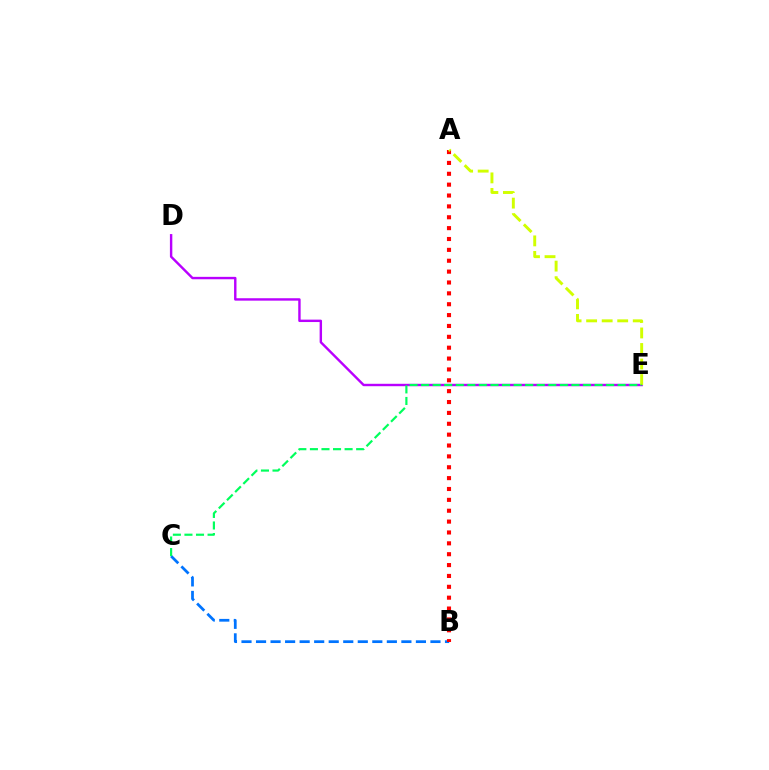{('D', 'E'): [{'color': '#b900ff', 'line_style': 'solid', 'thickness': 1.74}], ('B', 'C'): [{'color': '#0074ff', 'line_style': 'dashed', 'thickness': 1.97}], ('A', 'B'): [{'color': '#ff0000', 'line_style': 'dotted', 'thickness': 2.95}], ('A', 'E'): [{'color': '#d1ff00', 'line_style': 'dashed', 'thickness': 2.11}], ('C', 'E'): [{'color': '#00ff5c', 'line_style': 'dashed', 'thickness': 1.57}]}